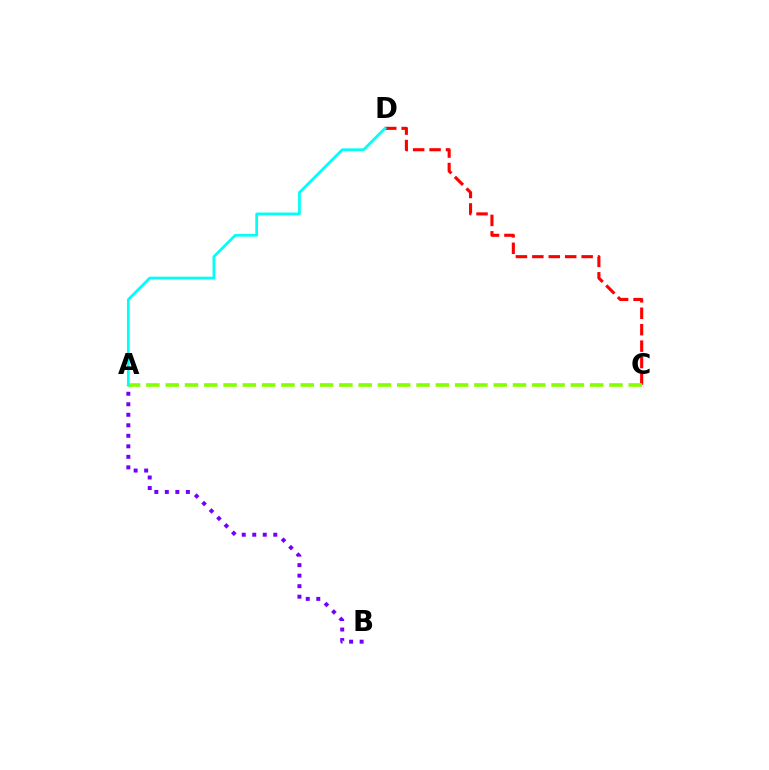{('A', 'B'): [{'color': '#7200ff', 'line_style': 'dotted', 'thickness': 2.86}], ('C', 'D'): [{'color': '#ff0000', 'line_style': 'dashed', 'thickness': 2.23}], ('A', 'C'): [{'color': '#84ff00', 'line_style': 'dashed', 'thickness': 2.62}], ('A', 'D'): [{'color': '#00fff6', 'line_style': 'solid', 'thickness': 1.97}]}